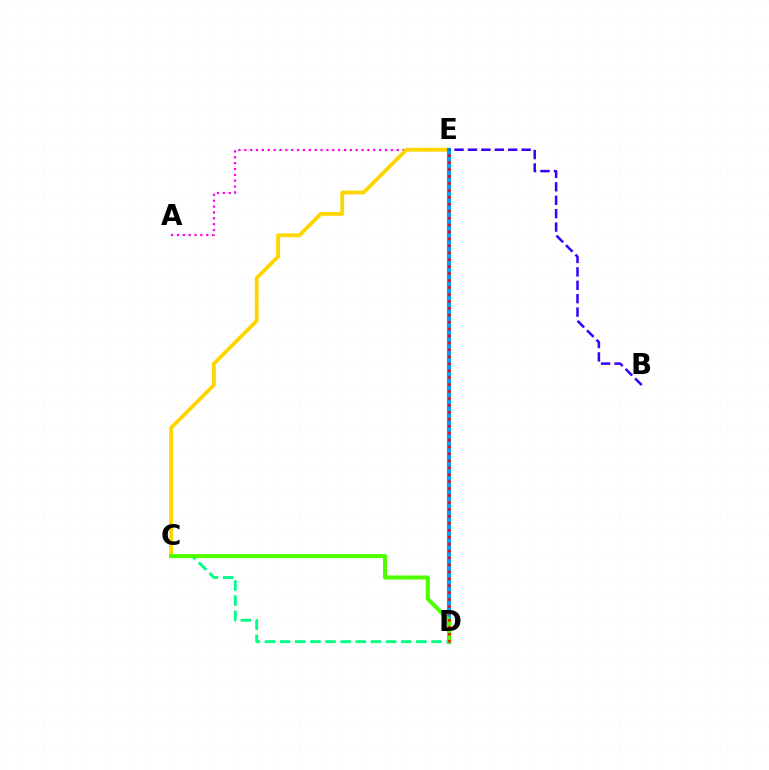{('A', 'E'): [{'color': '#ff00ed', 'line_style': 'dotted', 'thickness': 1.59}], ('C', 'E'): [{'color': '#ffd500', 'line_style': 'solid', 'thickness': 2.74}], ('C', 'D'): [{'color': '#00ff86', 'line_style': 'dashed', 'thickness': 2.06}, {'color': '#4fff00', 'line_style': 'solid', 'thickness': 2.94}], ('D', 'E'): [{'color': '#009eff', 'line_style': 'solid', 'thickness': 2.91}, {'color': '#ff0000', 'line_style': 'dotted', 'thickness': 1.88}], ('B', 'E'): [{'color': '#3700ff', 'line_style': 'dashed', 'thickness': 1.82}]}